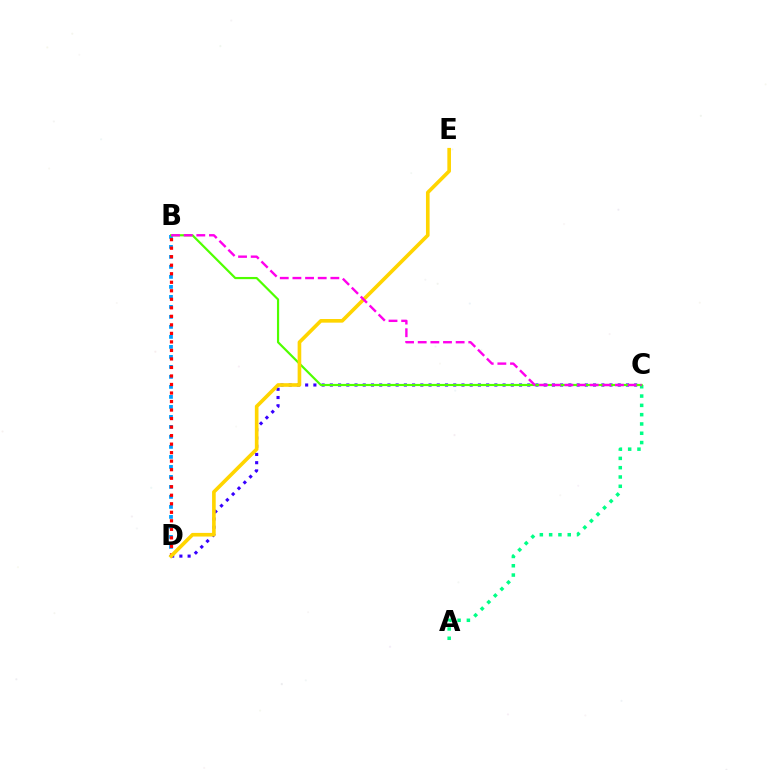{('C', 'D'): [{'color': '#3700ff', 'line_style': 'dotted', 'thickness': 2.23}], ('A', 'C'): [{'color': '#00ff86', 'line_style': 'dotted', 'thickness': 2.53}], ('B', 'D'): [{'color': '#009eff', 'line_style': 'dotted', 'thickness': 2.72}, {'color': '#ff0000', 'line_style': 'dotted', 'thickness': 2.31}], ('B', 'C'): [{'color': '#4fff00', 'line_style': 'solid', 'thickness': 1.58}, {'color': '#ff00ed', 'line_style': 'dashed', 'thickness': 1.72}], ('D', 'E'): [{'color': '#ffd500', 'line_style': 'solid', 'thickness': 2.62}]}